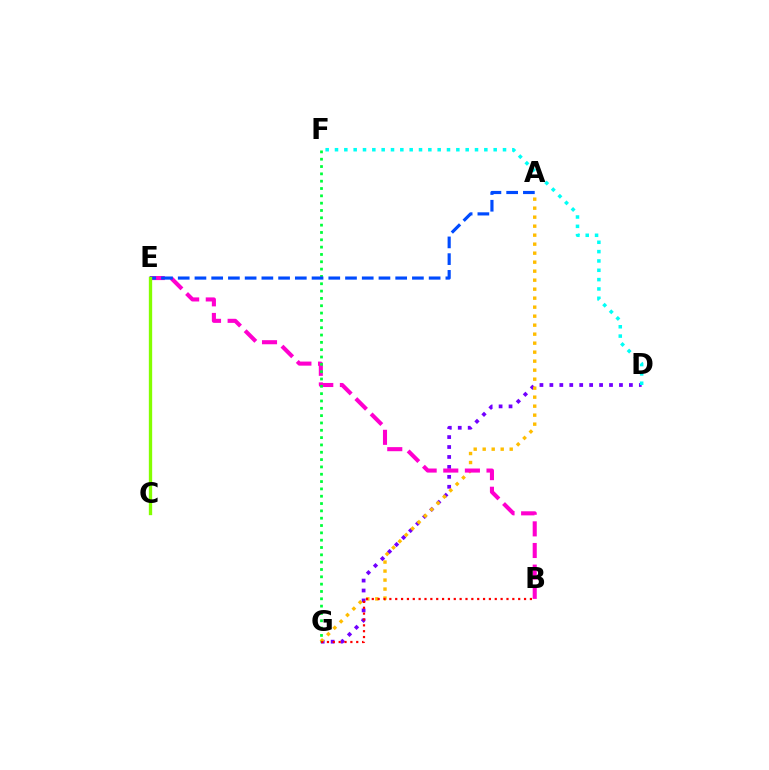{('D', 'G'): [{'color': '#7200ff', 'line_style': 'dotted', 'thickness': 2.7}], ('A', 'G'): [{'color': '#ffbd00', 'line_style': 'dotted', 'thickness': 2.45}], ('B', 'E'): [{'color': '#ff00cf', 'line_style': 'dashed', 'thickness': 2.94}], ('F', 'G'): [{'color': '#00ff39', 'line_style': 'dotted', 'thickness': 1.99}], ('D', 'F'): [{'color': '#00fff6', 'line_style': 'dotted', 'thickness': 2.54}], ('A', 'E'): [{'color': '#004bff', 'line_style': 'dashed', 'thickness': 2.27}], ('B', 'G'): [{'color': '#ff0000', 'line_style': 'dotted', 'thickness': 1.59}], ('C', 'E'): [{'color': '#84ff00', 'line_style': 'solid', 'thickness': 2.4}]}